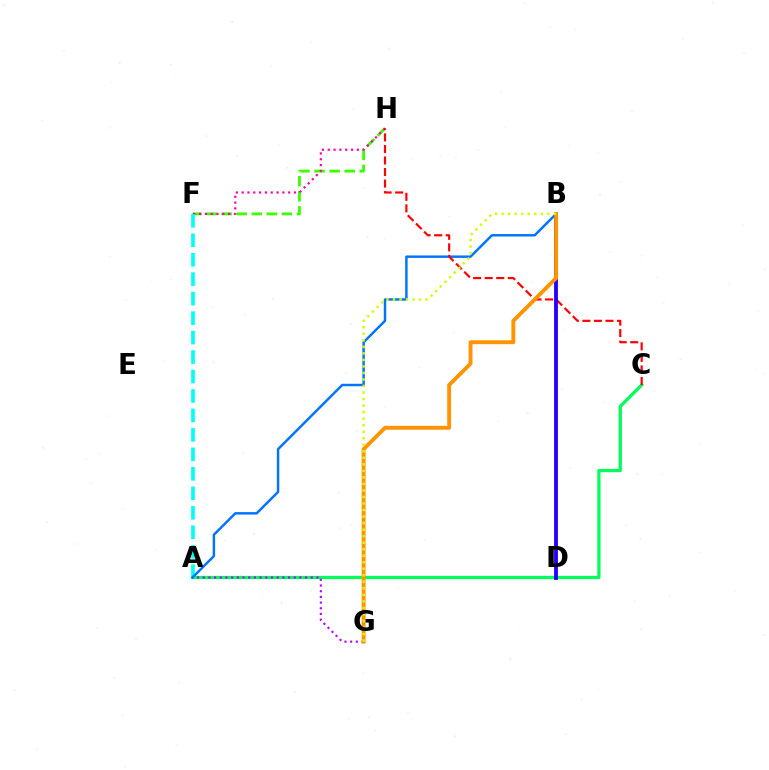{('F', 'H'): [{'color': '#3dff00', 'line_style': 'dashed', 'thickness': 2.05}, {'color': '#ff00ac', 'line_style': 'dotted', 'thickness': 1.58}], ('A', 'C'): [{'color': '#00ff5c', 'line_style': 'solid', 'thickness': 2.34}], ('A', 'F'): [{'color': '#00fff6', 'line_style': 'dashed', 'thickness': 2.64}], ('A', 'G'): [{'color': '#b900ff', 'line_style': 'dotted', 'thickness': 1.55}], ('A', 'B'): [{'color': '#0074ff', 'line_style': 'solid', 'thickness': 1.77}], ('C', 'H'): [{'color': '#ff0000', 'line_style': 'dashed', 'thickness': 1.57}], ('B', 'D'): [{'color': '#2500ff', 'line_style': 'solid', 'thickness': 2.76}], ('B', 'G'): [{'color': '#ff9400', 'line_style': 'solid', 'thickness': 2.8}, {'color': '#d1ff00', 'line_style': 'dotted', 'thickness': 1.77}]}